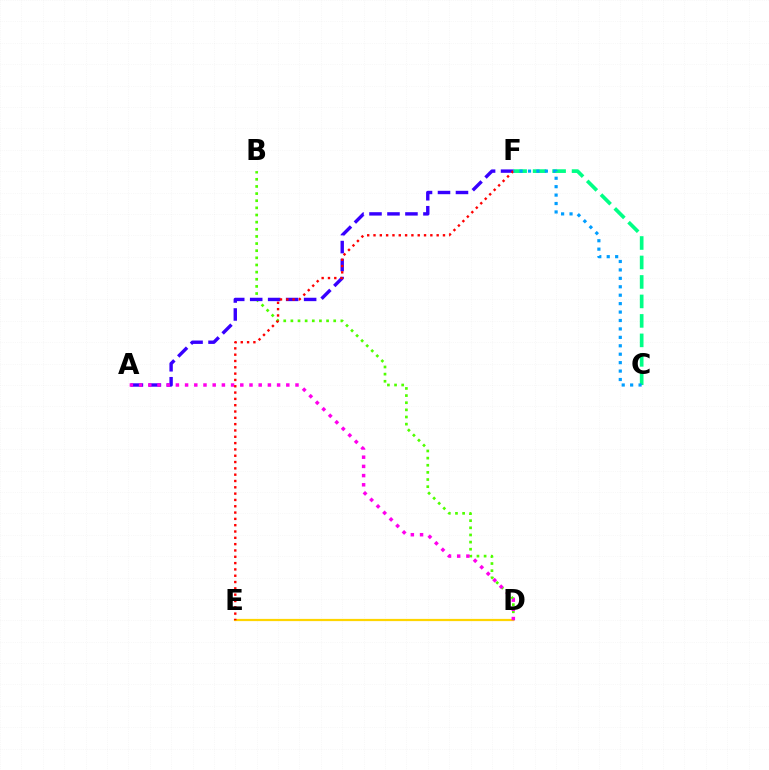{('B', 'D'): [{'color': '#4fff00', 'line_style': 'dotted', 'thickness': 1.94}], ('C', 'F'): [{'color': '#00ff86', 'line_style': 'dashed', 'thickness': 2.65}, {'color': '#009eff', 'line_style': 'dotted', 'thickness': 2.29}], ('A', 'F'): [{'color': '#3700ff', 'line_style': 'dashed', 'thickness': 2.44}], ('D', 'E'): [{'color': '#ffd500', 'line_style': 'solid', 'thickness': 1.6}], ('A', 'D'): [{'color': '#ff00ed', 'line_style': 'dotted', 'thickness': 2.5}], ('E', 'F'): [{'color': '#ff0000', 'line_style': 'dotted', 'thickness': 1.72}]}